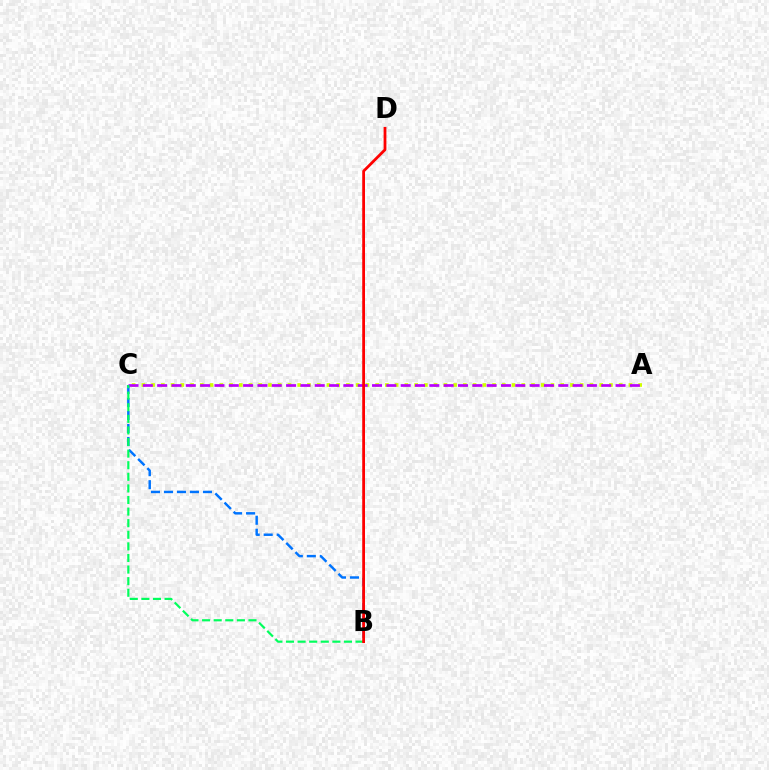{('A', 'C'): [{'color': '#d1ff00', 'line_style': 'dotted', 'thickness': 2.65}, {'color': '#b900ff', 'line_style': 'dashed', 'thickness': 1.95}], ('B', 'C'): [{'color': '#0074ff', 'line_style': 'dashed', 'thickness': 1.77}, {'color': '#00ff5c', 'line_style': 'dashed', 'thickness': 1.58}], ('B', 'D'): [{'color': '#ff0000', 'line_style': 'solid', 'thickness': 2.0}]}